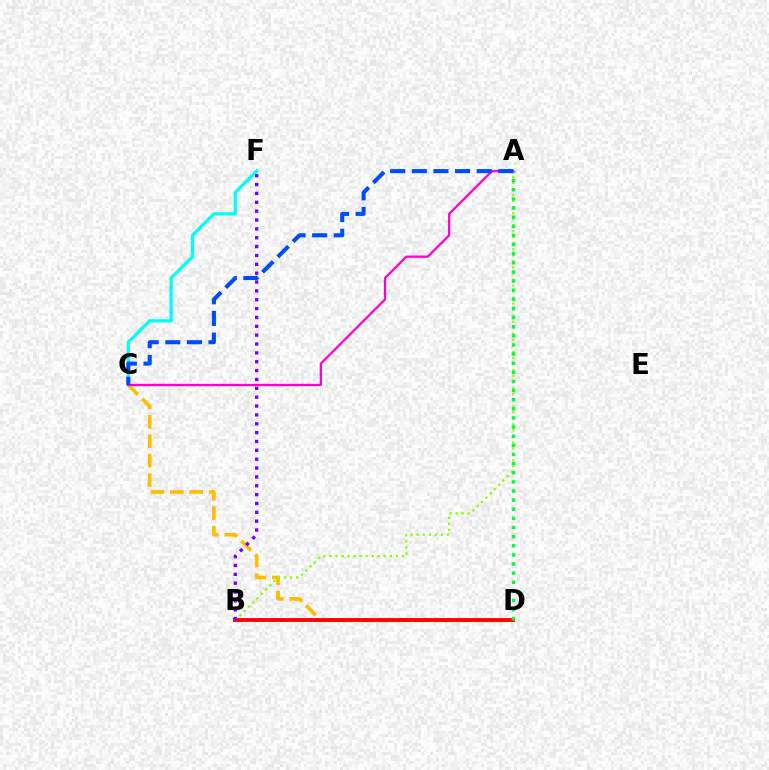{('C', 'D'): [{'color': '#ffbd00', 'line_style': 'dashed', 'thickness': 2.64}], ('A', 'B'): [{'color': '#84ff00', 'line_style': 'dotted', 'thickness': 1.64}], ('B', 'D'): [{'color': '#ff0000', 'line_style': 'solid', 'thickness': 2.78}], ('C', 'F'): [{'color': '#00fff6', 'line_style': 'solid', 'thickness': 2.35}], ('B', 'F'): [{'color': '#7200ff', 'line_style': 'dotted', 'thickness': 2.41}], ('A', 'C'): [{'color': '#ff00cf', 'line_style': 'solid', 'thickness': 1.63}, {'color': '#004bff', 'line_style': 'dashed', 'thickness': 2.94}], ('A', 'D'): [{'color': '#00ff39', 'line_style': 'dotted', 'thickness': 2.48}]}